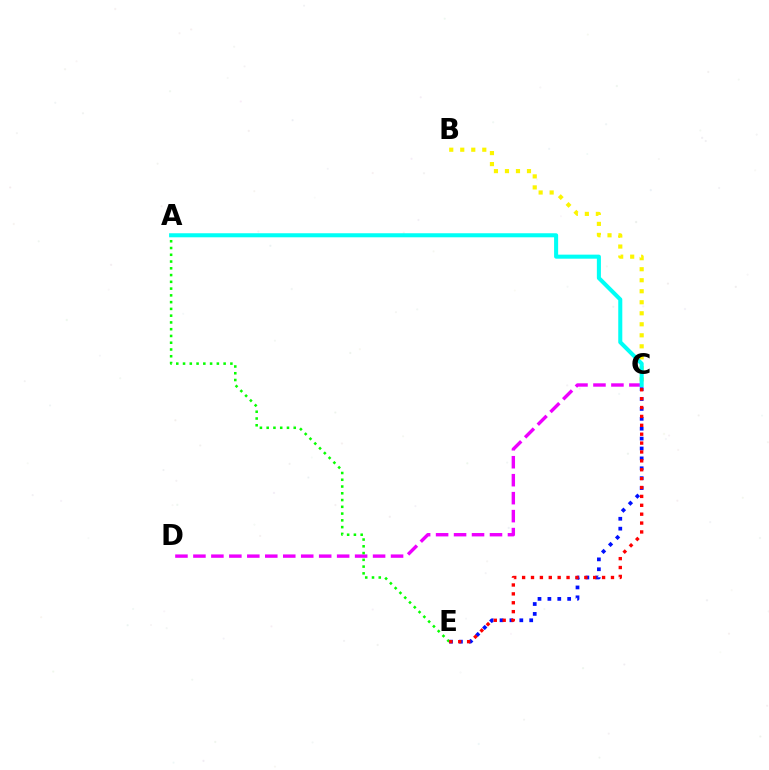{('B', 'C'): [{'color': '#fcf500', 'line_style': 'dotted', 'thickness': 2.99}], ('C', 'D'): [{'color': '#ee00ff', 'line_style': 'dashed', 'thickness': 2.44}], ('C', 'E'): [{'color': '#0010ff', 'line_style': 'dotted', 'thickness': 2.69}, {'color': '#ff0000', 'line_style': 'dotted', 'thickness': 2.41}], ('A', 'E'): [{'color': '#08ff00', 'line_style': 'dotted', 'thickness': 1.84}], ('A', 'C'): [{'color': '#00fff6', 'line_style': 'solid', 'thickness': 2.91}]}